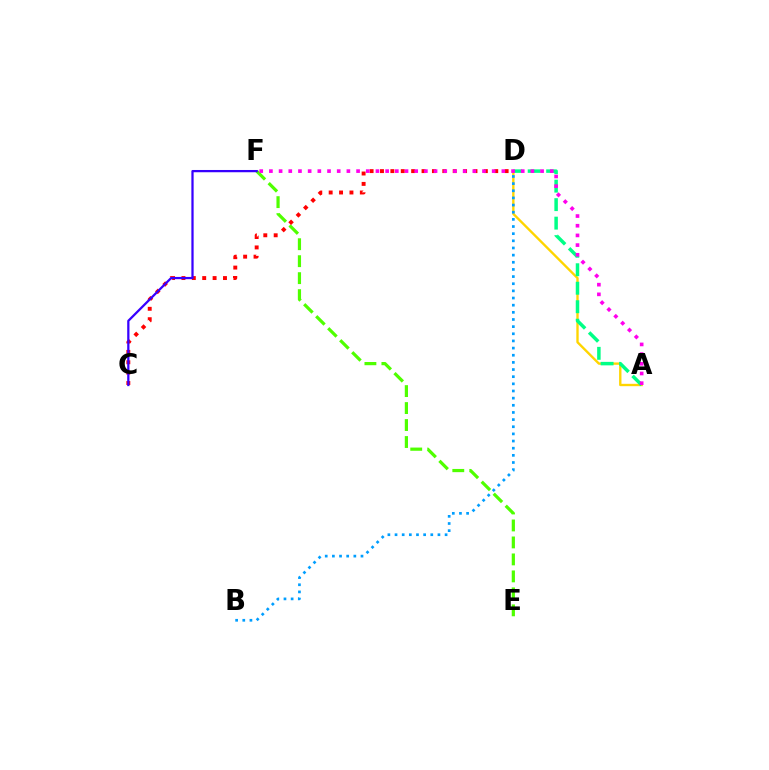{('E', 'F'): [{'color': '#4fff00', 'line_style': 'dashed', 'thickness': 2.31}], ('C', 'D'): [{'color': '#ff0000', 'line_style': 'dotted', 'thickness': 2.82}], ('C', 'F'): [{'color': '#3700ff', 'line_style': 'solid', 'thickness': 1.63}], ('A', 'D'): [{'color': '#ffd500', 'line_style': 'solid', 'thickness': 1.7}, {'color': '#00ff86', 'line_style': 'dashed', 'thickness': 2.51}], ('A', 'F'): [{'color': '#ff00ed', 'line_style': 'dotted', 'thickness': 2.63}], ('B', 'D'): [{'color': '#009eff', 'line_style': 'dotted', 'thickness': 1.94}]}